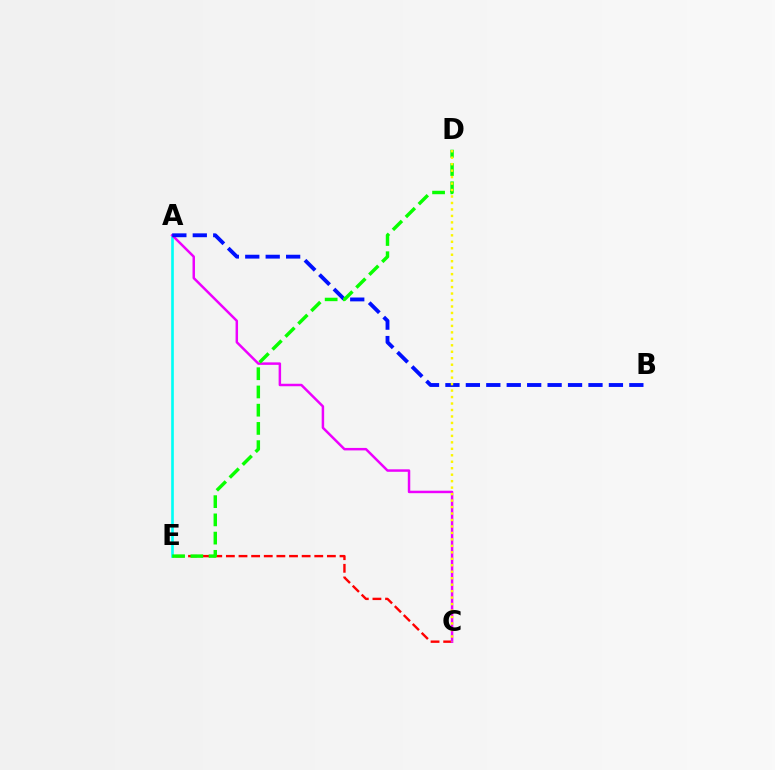{('A', 'E'): [{'color': '#00fff6', 'line_style': 'solid', 'thickness': 1.91}], ('C', 'E'): [{'color': '#ff0000', 'line_style': 'dashed', 'thickness': 1.72}], ('A', 'C'): [{'color': '#ee00ff', 'line_style': 'solid', 'thickness': 1.78}], ('A', 'B'): [{'color': '#0010ff', 'line_style': 'dashed', 'thickness': 2.78}], ('D', 'E'): [{'color': '#08ff00', 'line_style': 'dashed', 'thickness': 2.48}], ('C', 'D'): [{'color': '#fcf500', 'line_style': 'dotted', 'thickness': 1.76}]}